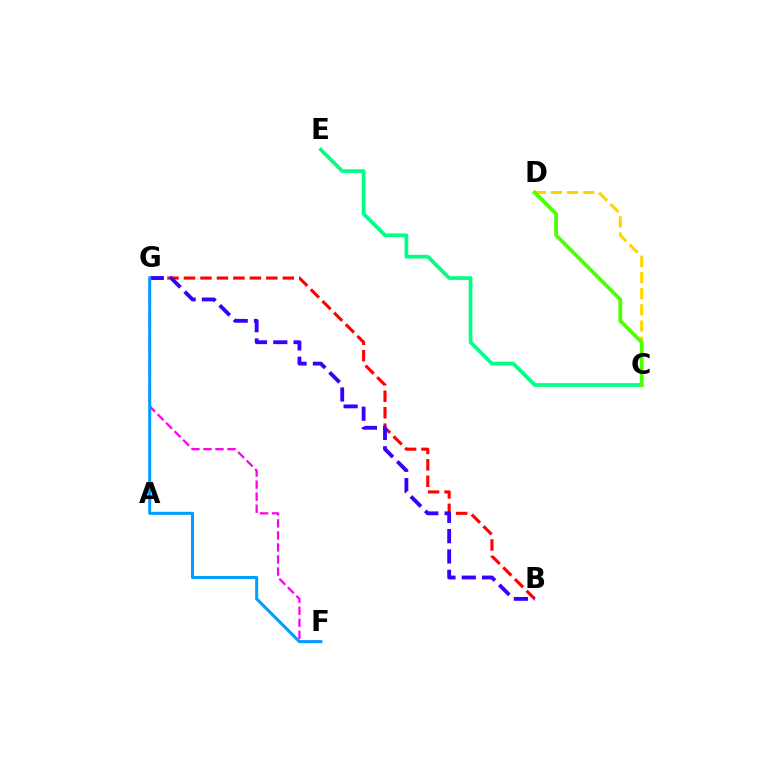{('C', 'D'): [{'color': '#ffd500', 'line_style': 'dashed', 'thickness': 2.19}, {'color': '#4fff00', 'line_style': 'solid', 'thickness': 2.75}], ('B', 'G'): [{'color': '#ff0000', 'line_style': 'dashed', 'thickness': 2.24}, {'color': '#3700ff', 'line_style': 'dashed', 'thickness': 2.76}], ('C', 'E'): [{'color': '#00ff86', 'line_style': 'solid', 'thickness': 2.67}], ('F', 'G'): [{'color': '#ff00ed', 'line_style': 'dashed', 'thickness': 1.63}, {'color': '#009eff', 'line_style': 'solid', 'thickness': 2.19}]}